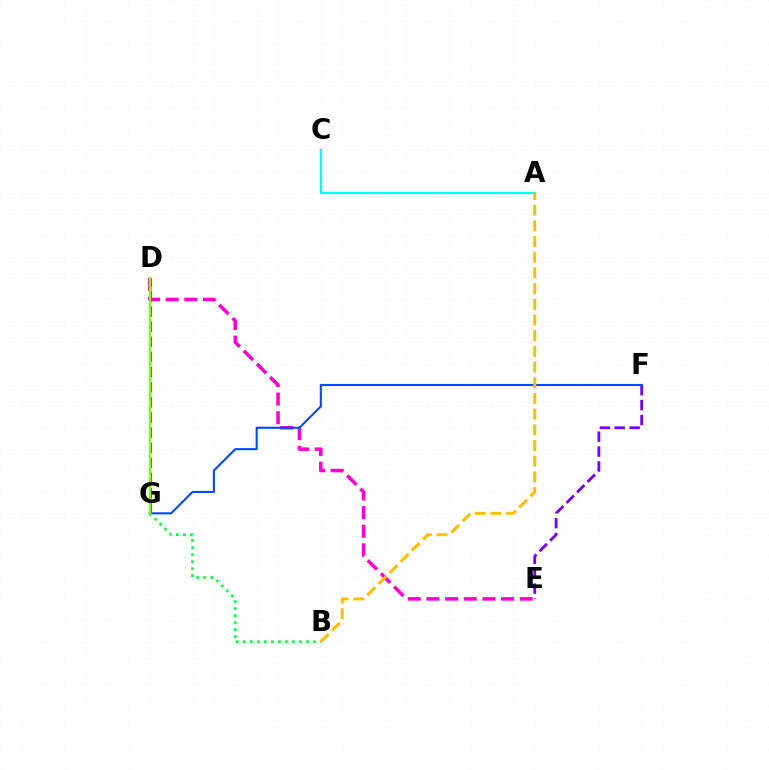{('E', 'F'): [{'color': '#7200ff', 'line_style': 'dashed', 'thickness': 2.02}], ('D', 'E'): [{'color': '#ff00cf', 'line_style': 'dashed', 'thickness': 2.53}], ('F', 'G'): [{'color': '#004bff', 'line_style': 'solid', 'thickness': 1.52}], ('A', 'C'): [{'color': '#00fff6', 'line_style': 'solid', 'thickness': 1.56}], ('D', 'G'): [{'color': '#ff0000', 'line_style': 'dashed', 'thickness': 2.05}, {'color': '#84ff00', 'line_style': 'solid', 'thickness': 1.7}], ('B', 'G'): [{'color': '#00ff39', 'line_style': 'dotted', 'thickness': 1.91}], ('A', 'B'): [{'color': '#ffbd00', 'line_style': 'dashed', 'thickness': 2.13}]}